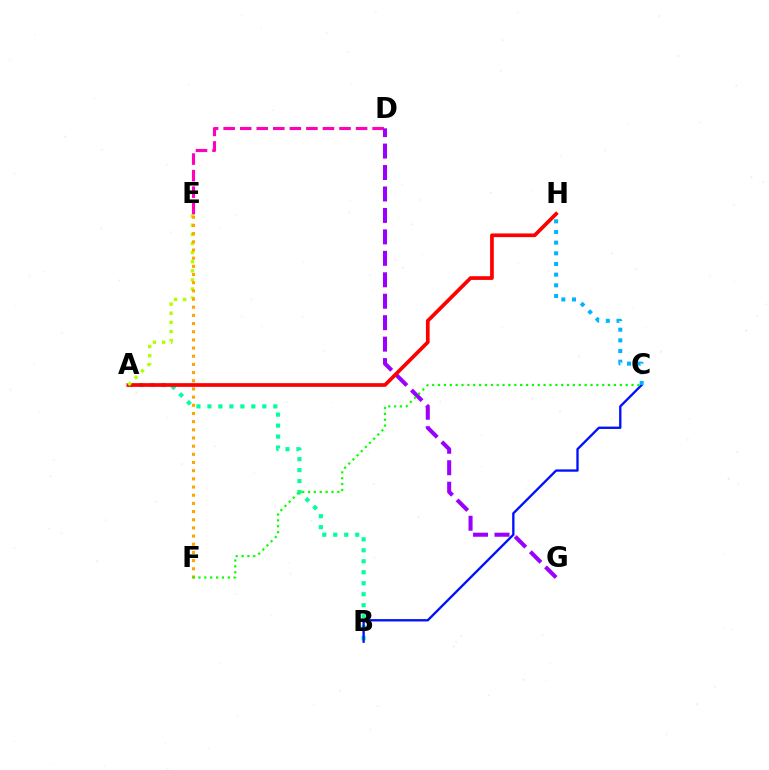{('D', 'E'): [{'color': '#ff00bd', 'line_style': 'dashed', 'thickness': 2.25}], ('D', 'G'): [{'color': '#9b00ff', 'line_style': 'dashed', 'thickness': 2.91}], ('A', 'B'): [{'color': '#00ff9d', 'line_style': 'dotted', 'thickness': 2.98}], ('B', 'C'): [{'color': '#0010ff', 'line_style': 'solid', 'thickness': 1.68}], ('A', 'H'): [{'color': '#ff0000', 'line_style': 'solid', 'thickness': 2.66}], ('A', 'E'): [{'color': '#b3ff00', 'line_style': 'dotted', 'thickness': 2.48}], ('E', 'F'): [{'color': '#ffa500', 'line_style': 'dotted', 'thickness': 2.22}], ('C', 'H'): [{'color': '#00b5ff', 'line_style': 'dotted', 'thickness': 2.9}], ('C', 'F'): [{'color': '#08ff00', 'line_style': 'dotted', 'thickness': 1.59}]}